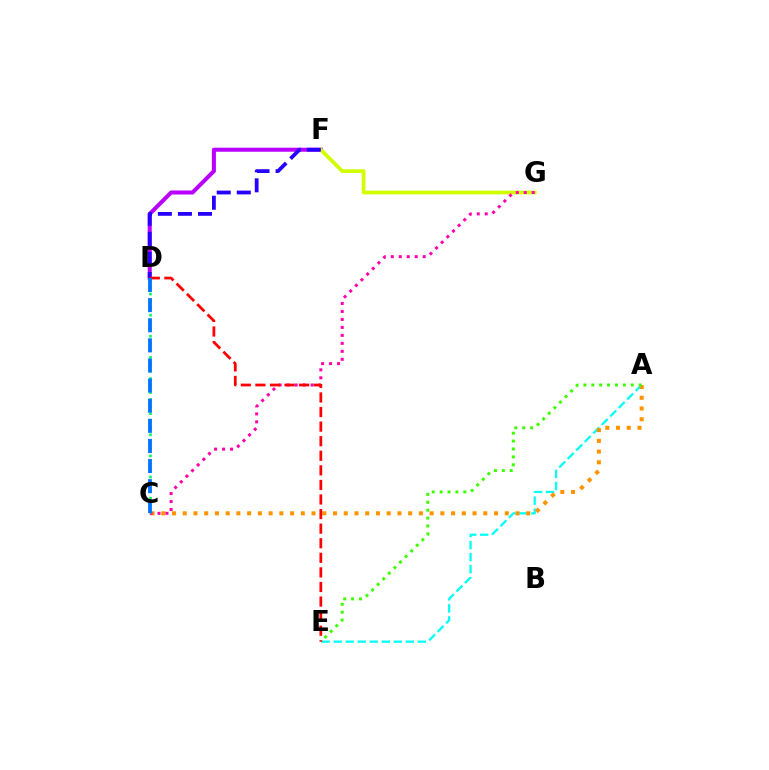{('A', 'E'): [{'color': '#00fff6', 'line_style': 'dashed', 'thickness': 1.63}, {'color': '#3dff00', 'line_style': 'dotted', 'thickness': 2.14}], ('D', 'F'): [{'color': '#b900ff', 'line_style': 'solid', 'thickness': 2.91}, {'color': '#2500ff', 'line_style': 'dashed', 'thickness': 2.73}], ('F', 'G'): [{'color': '#d1ff00', 'line_style': 'solid', 'thickness': 2.69}], ('A', 'C'): [{'color': '#ff9400', 'line_style': 'dotted', 'thickness': 2.92}], ('C', 'G'): [{'color': '#ff00ac', 'line_style': 'dotted', 'thickness': 2.17}], ('D', 'E'): [{'color': '#ff0000', 'line_style': 'dashed', 'thickness': 1.98}], ('C', 'D'): [{'color': '#00ff5c', 'line_style': 'dotted', 'thickness': 1.91}, {'color': '#0074ff', 'line_style': 'dashed', 'thickness': 2.73}]}